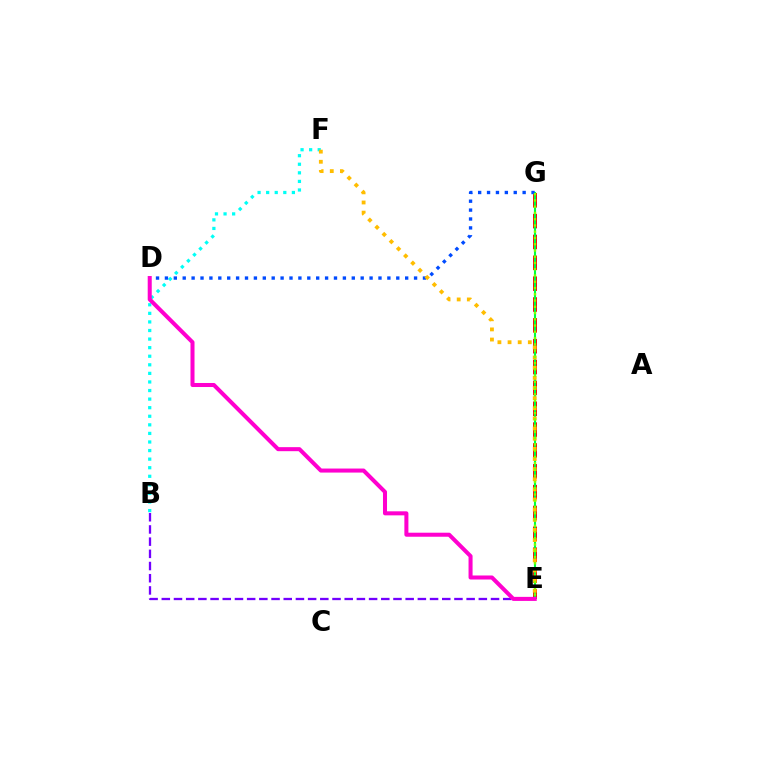{('E', 'G'): [{'color': '#ff0000', 'line_style': 'dashed', 'thickness': 2.83}, {'color': '#00ff39', 'line_style': 'solid', 'thickness': 1.51}, {'color': '#84ff00', 'line_style': 'dotted', 'thickness': 1.7}], ('B', 'E'): [{'color': '#7200ff', 'line_style': 'dashed', 'thickness': 1.66}], ('B', 'F'): [{'color': '#00fff6', 'line_style': 'dotted', 'thickness': 2.33}], ('D', 'G'): [{'color': '#004bff', 'line_style': 'dotted', 'thickness': 2.42}], ('E', 'F'): [{'color': '#ffbd00', 'line_style': 'dotted', 'thickness': 2.75}], ('D', 'E'): [{'color': '#ff00cf', 'line_style': 'solid', 'thickness': 2.9}]}